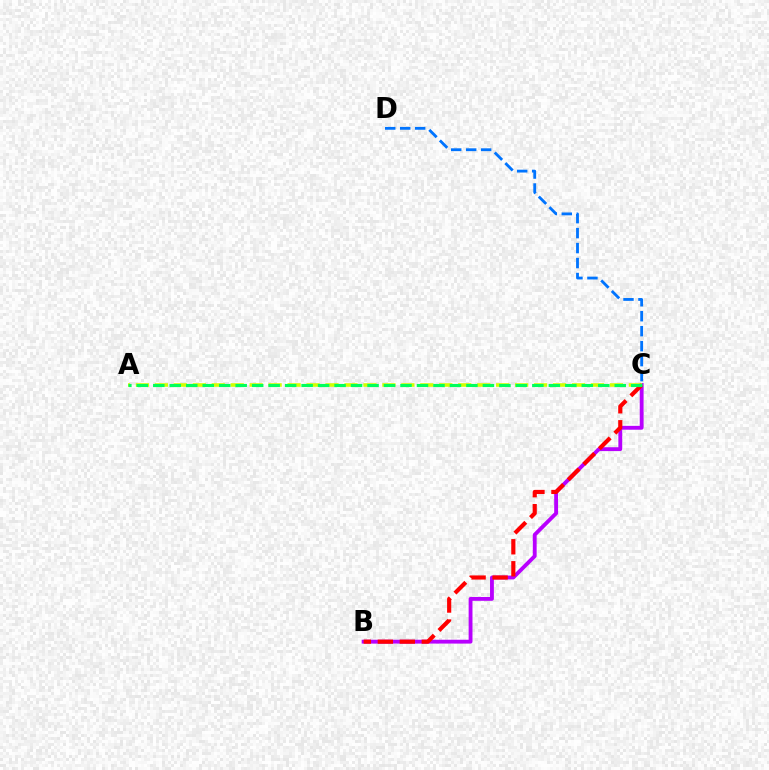{('C', 'D'): [{'color': '#0074ff', 'line_style': 'dashed', 'thickness': 2.03}], ('B', 'C'): [{'color': '#b900ff', 'line_style': 'solid', 'thickness': 2.77}, {'color': '#ff0000', 'line_style': 'dashed', 'thickness': 2.99}], ('A', 'C'): [{'color': '#d1ff00', 'line_style': 'dashed', 'thickness': 2.58}, {'color': '#00ff5c', 'line_style': 'dashed', 'thickness': 2.24}]}